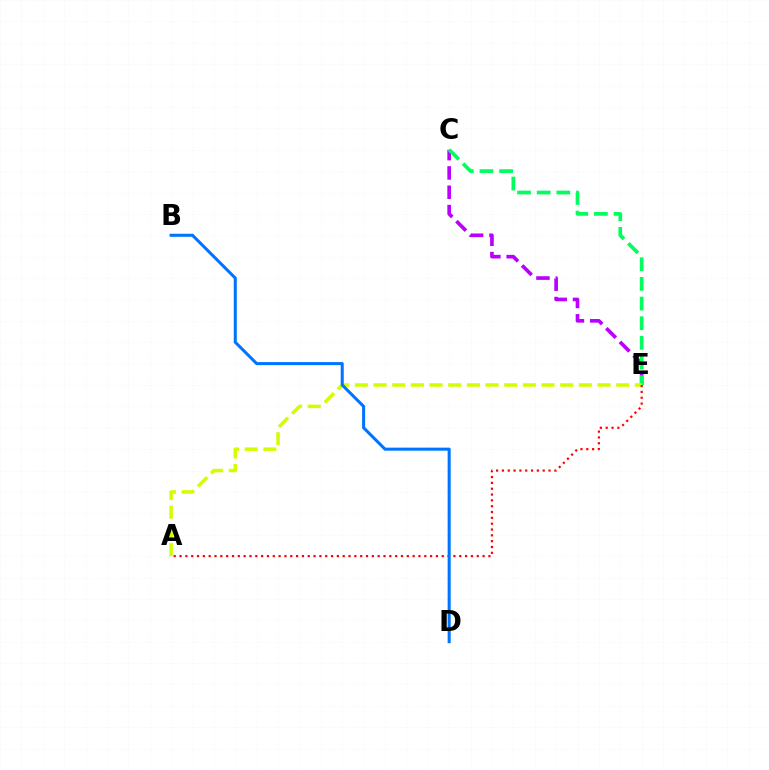{('C', 'E'): [{'color': '#b900ff', 'line_style': 'dashed', 'thickness': 2.62}, {'color': '#00ff5c', 'line_style': 'dashed', 'thickness': 2.67}], ('A', 'E'): [{'color': '#d1ff00', 'line_style': 'dashed', 'thickness': 2.54}, {'color': '#ff0000', 'line_style': 'dotted', 'thickness': 1.58}], ('B', 'D'): [{'color': '#0074ff', 'line_style': 'solid', 'thickness': 2.19}]}